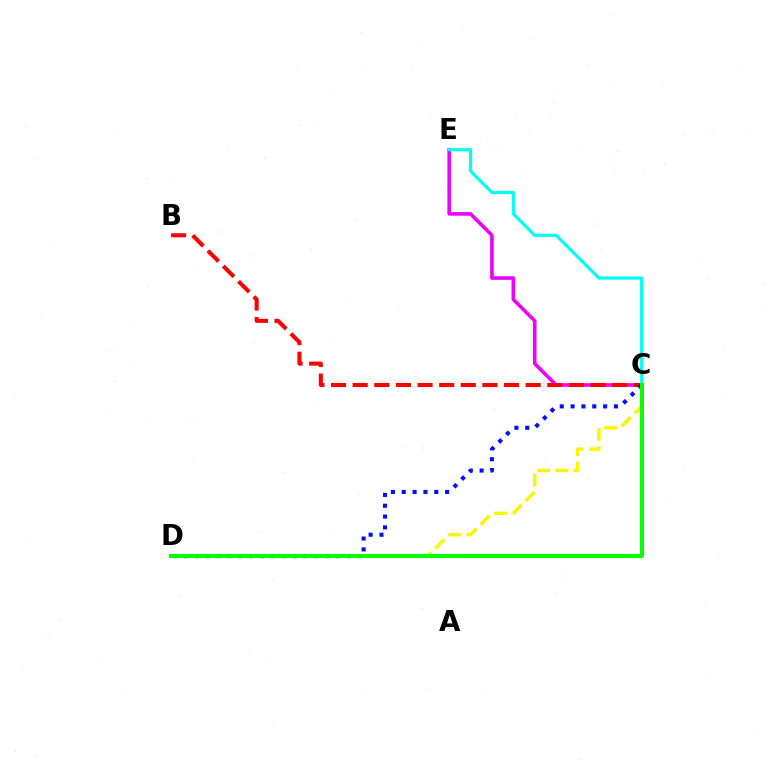{('C', 'E'): [{'color': '#ee00ff', 'line_style': 'solid', 'thickness': 2.59}, {'color': '#00fff6', 'line_style': 'solid', 'thickness': 2.3}], ('B', 'C'): [{'color': '#ff0000', 'line_style': 'dashed', 'thickness': 2.94}], ('C', 'D'): [{'color': '#fcf500', 'line_style': 'dashed', 'thickness': 2.49}, {'color': '#0010ff', 'line_style': 'dotted', 'thickness': 2.95}, {'color': '#08ff00', 'line_style': 'solid', 'thickness': 2.86}]}